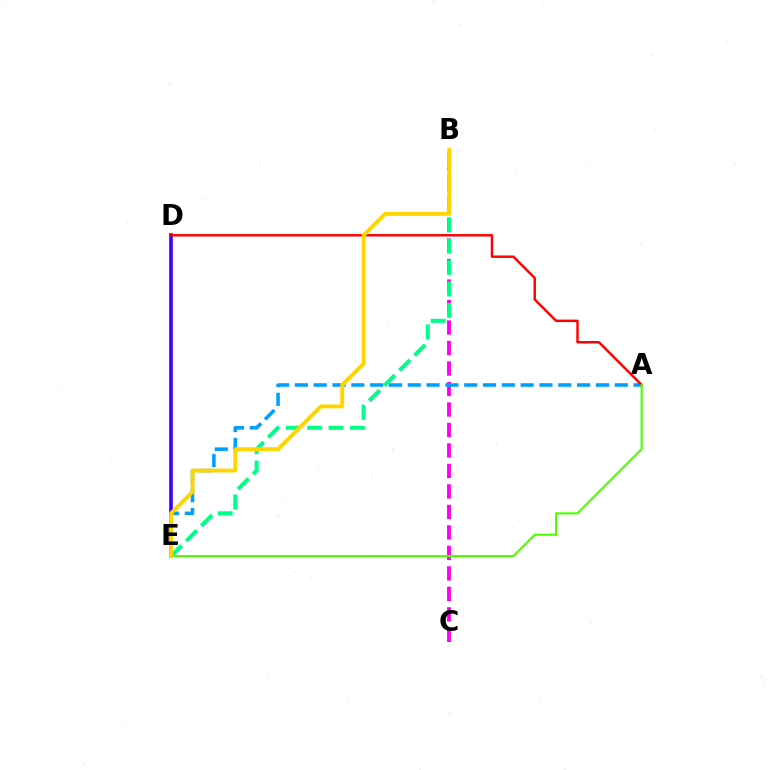{('B', 'C'): [{'color': '#ff00ed', 'line_style': 'dashed', 'thickness': 2.78}], ('B', 'E'): [{'color': '#00ff86', 'line_style': 'dashed', 'thickness': 2.91}, {'color': '#ffd500', 'line_style': 'solid', 'thickness': 2.8}], ('D', 'E'): [{'color': '#3700ff', 'line_style': 'solid', 'thickness': 2.59}], ('A', 'E'): [{'color': '#009eff', 'line_style': 'dashed', 'thickness': 2.56}, {'color': '#4fff00', 'line_style': 'solid', 'thickness': 1.53}], ('A', 'D'): [{'color': '#ff0000', 'line_style': 'solid', 'thickness': 1.76}]}